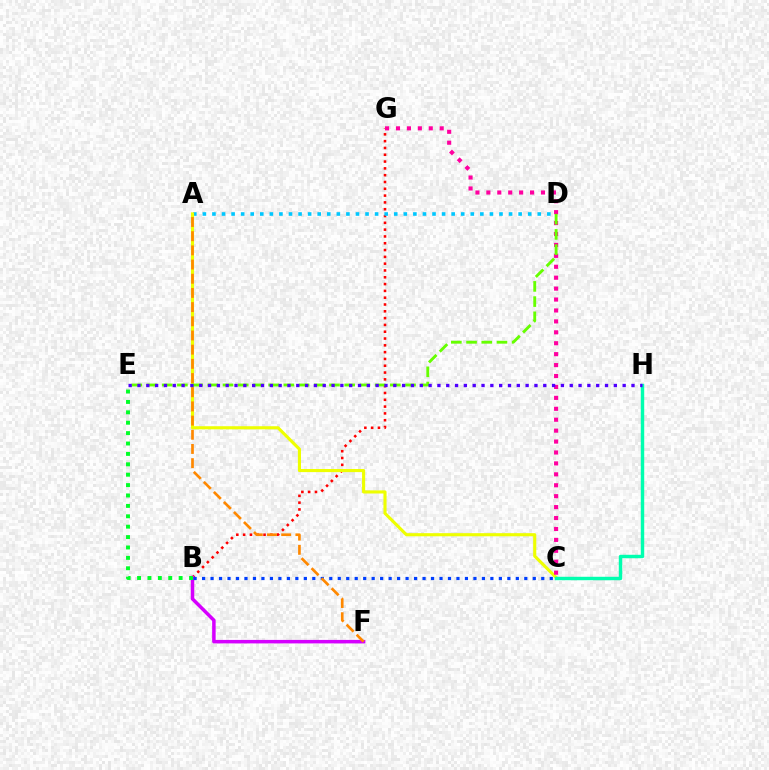{('B', 'G'): [{'color': '#ff0000', 'line_style': 'dotted', 'thickness': 1.85}], ('A', 'D'): [{'color': '#00c7ff', 'line_style': 'dotted', 'thickness': 2.6}], ('A', 'C'): [{'color': '#eeff00', 'line_style': 'solid', 'thickness': 2.24}], ('B', 'F'): [{'color': '#d600ff', 'line_style': 'solid', 'thickness': 2.52}], ('B', 'C'): [{'color': '#003fff', 'line_style': 'dotted', 'thickness': 2.3}], ('A', 'F'): [{'color': '#ff8800', 'line_style': 'dashed', 'thickness': 1.93}], ('B', 'E'): [{'color': '#00ff27', 'line_style': 'dotted', 'thickness': 2.82}], ('C', 'G'): [{'color': '#ff00a0', 'line_style': 'dotted', 'thickness': 2.97}], ('C', 'H'): [{'color': '#00ffaf', 'line_style': 'solid', 'thickness': 2.47}], ('D', 'E'): [{'color': '#66ff00', 'line_style': 'dashed', 'thickness': 2.07}], ('E', 'H'): [{'color': '#4f00ff', 'line_style': 'dotted', 'thickness': 2.4}]}